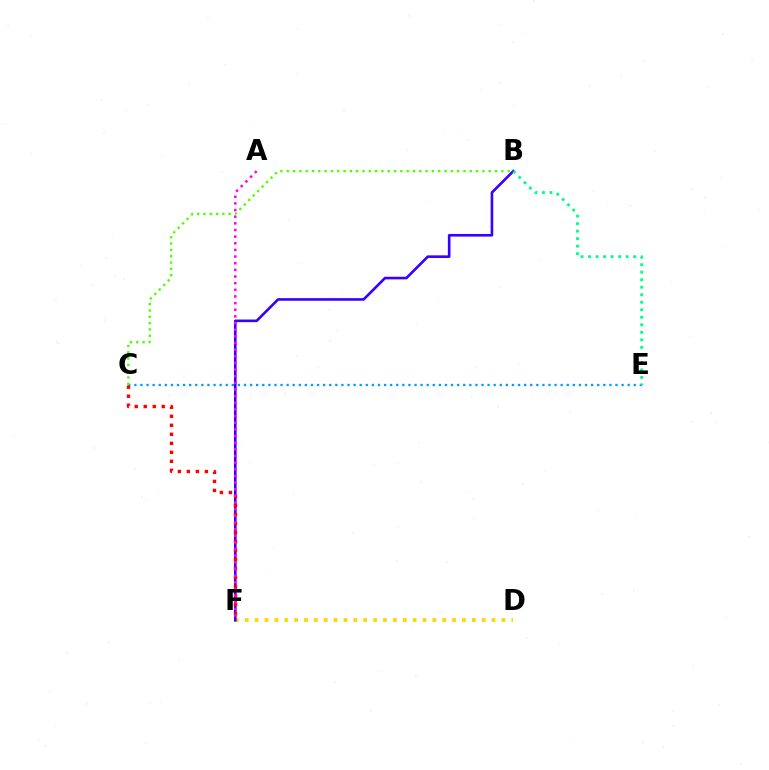{('D', 'F'): [{'color': '#ffd500', 'line_style': 'dotted', 'thickness': 2.68}], ('C', 'E'): [{'color': '#009eff', 'line_style': 'dotted', 'thickness': 1.65}], ('B', 'F'): [{'color': '#3700ff', 'line_style': 'solid', 'thickness': 1.89}], ('C', 'F'): [{'color': '#ff0000', 'line_style': 'dotted', 'thickness': 2.45}], ('A', 'F'): [{'color': '#ff00ed', 'line_style': 'dotted', 'thickness': 1.81}], ('B', 'C'): [{'color': '#4fff00', 'line_style': 'dotted', 'thickness': 1.72}], ('B', 'E'): [{'color': '#00ff86', 'line_style': 'dotted', 'thickness': 2.04}]}